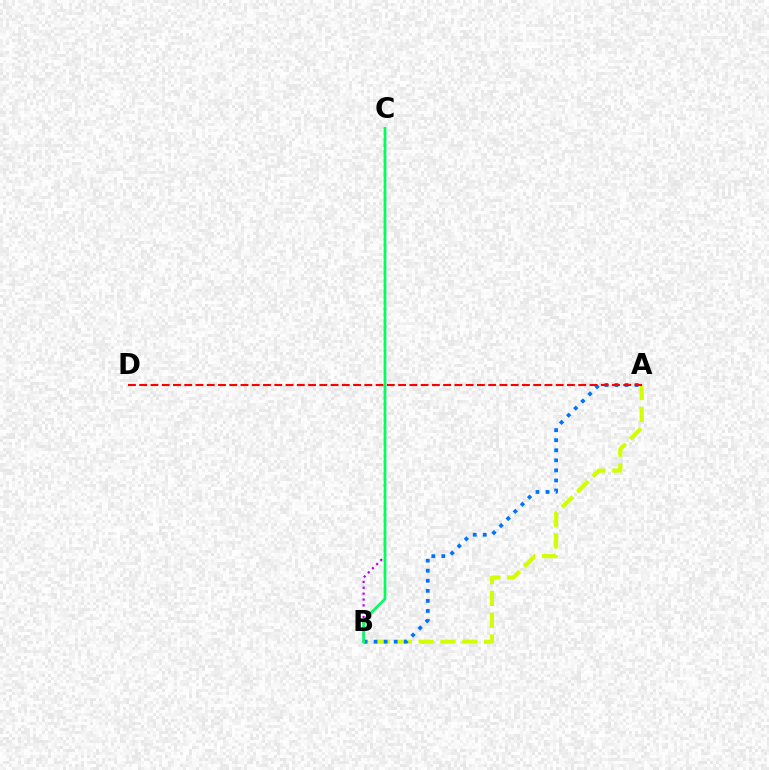{('A', 'B'): [{'color': '#d1ff00', 'line_style': 'dashed', 'thickness': 2.96}, {'color': '#0074ff', 'line_style': 'dotted', 'thickness': 2.73}], ('B', 'C'): [{'color': '#b900ff', 'line_style': 'dotted', 'thickness': 1.59}, {'color': '#00ff5c', 'line_style': 'solid', 'thickness': 1.93}], ('A', 'D'): [{'color': '#ff0000', 'line_style': 'dashed', 'thickness': 1.53}]}